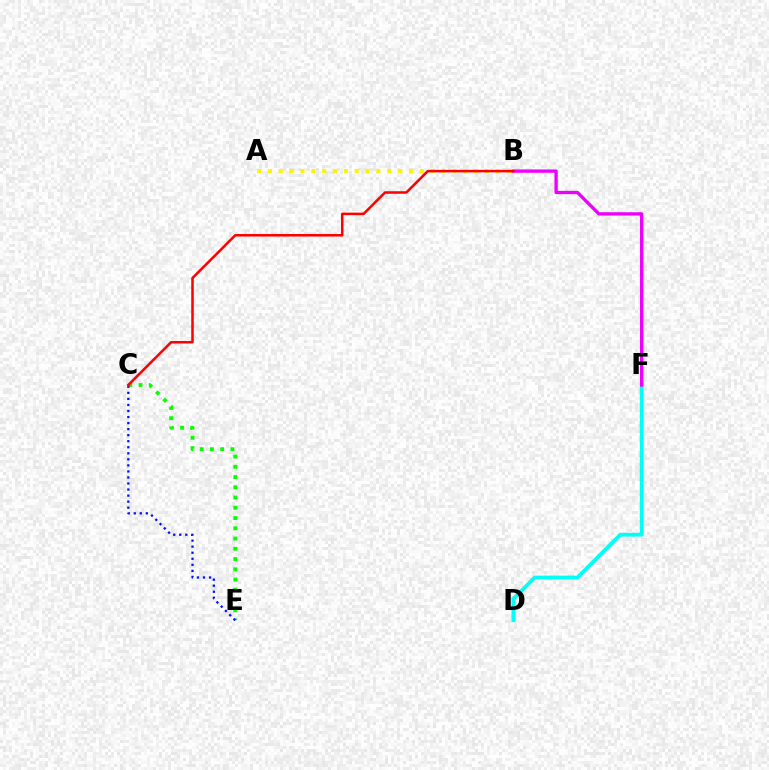{('A', 'B'): [{'color': '#fcf500', 'line_style': 'dotted', 'thickness': 2.95}], ('D', 'F'): [{'color': '#00fff6', 'line_style': 'solid', 'thickness': 2.71}], ('B', 'F'): [{'color': '#ee00ff', 'line_style': 'solid', 'thickness': 2.38}], ('C', 'E'): [{'color': '#08ff00', 'line_style': 'dotted', 'thickness': 2.79}, {'color': '#0010ff', 'line_style': 'dotted', 'thickness': 1.64}], ('B', 'C'): [{'color': '#ff0000', 'line_style': 'solid', 'thickness': 1.82}]}